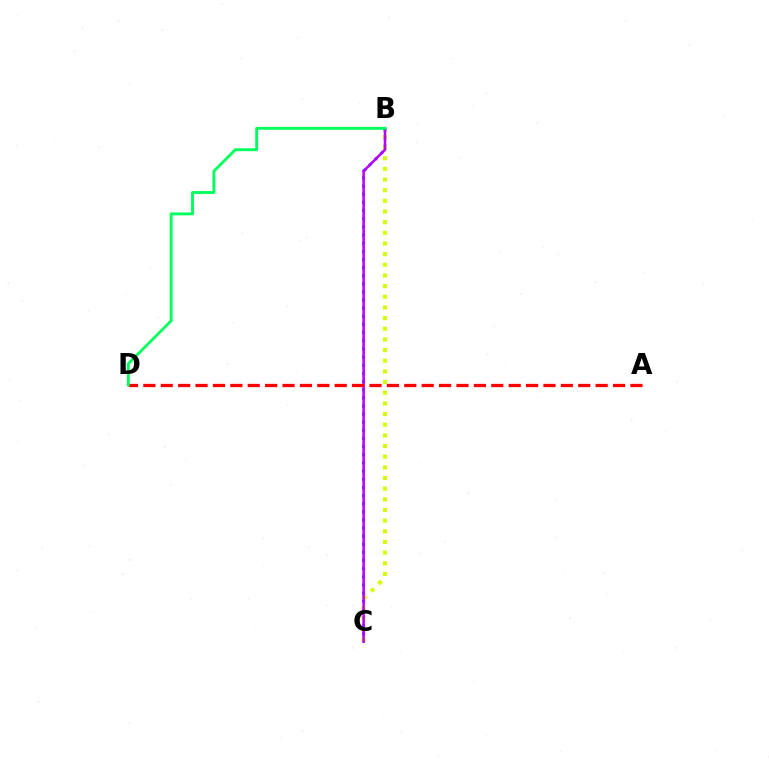{('B', 'C'): [{'color': '#0074ff', 'line_style': 'dotted', 'thickness': 2.21}, {'color': '#d1ff00', 'line_style': 'dotted', 'thickness': 2.9}, {'color': '#b900ff', 'line_style': 'solid', 'thickness': 1.83}], ('A', 'D'): [{'color': '#ff0000', 'line_style': 'dashed', 'thickness': 2.36}], ('B', 'D'): [{'color': '#00ff5c', 'line_style': 'solid', 'thickness': 2.06}]}